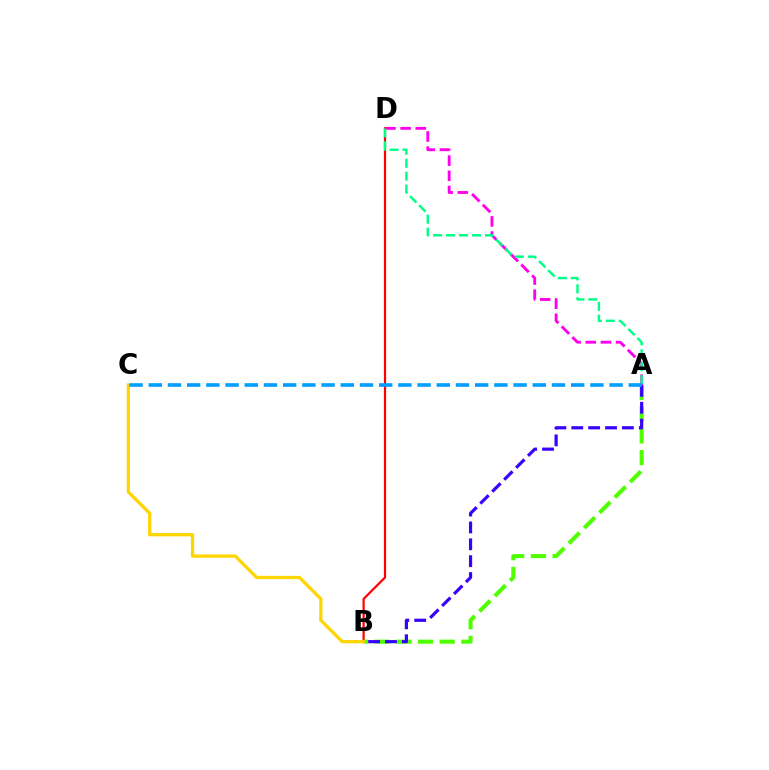{('A', 'D'): [{'color': '#ff00ed', 'line_style': 'dashed', 'thickness': 2.06}, {'color': '#00ff86', 'line_style': 'dashed', 'thickness': 1.76}], ('B', 'D'): [{'color': '#ff0000', 'line_style': 'solid', 'thickness': 1.58}], ('A', 'B'): [{'color': '#4fff00', 'line_style': 'dashed', 'thickness': 2.94}, {'color': '#3700ff', 'line_style': 'dashed', 'thickness': 2.29}], ('B', 'C'): [{'color': '#ffd500', 'line_style': 'solid', 'thickness': 2.35}], ('A', 'C'): [{'color': '#009eff', 'line_style': 'dashed', 'thickness': 2.61}]}